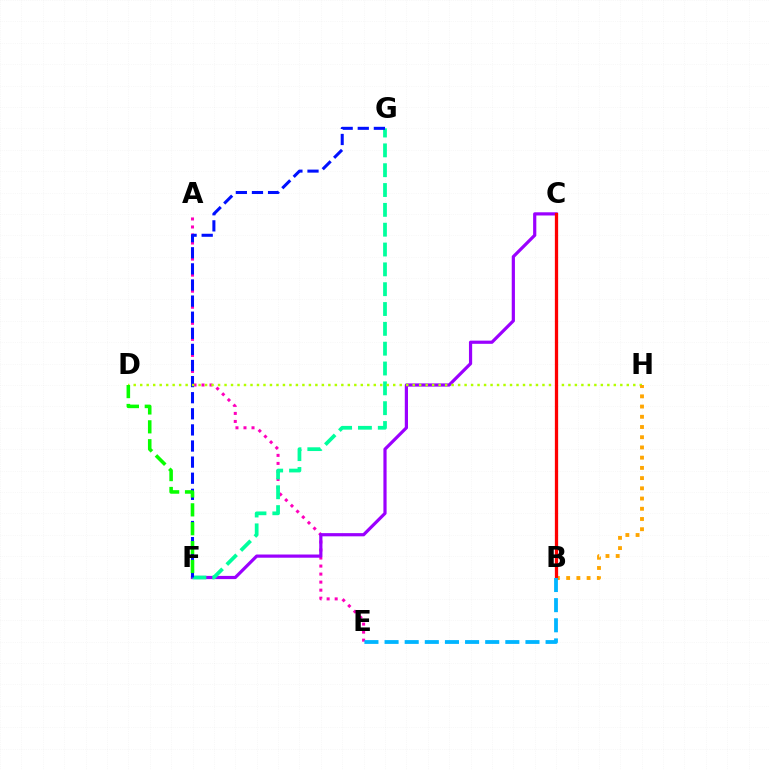{('A', 'E'): [{'color': '#ff00bd', 'line_style': 'dotted', 'thickness': 2.18}], ('C', 'F'): [{'color': '#9b00ff', 'line_style': 'solid', 'thickness': 2.3}], ('F', 'G'): [{'color': '#00ff9d', 'line_style': 'dashed', 'thickness': 2.69}, {'color': '#0010ff', 'line_style': 'dashed', 'thickness': 2.19}], ('D', 'H'): [{'color': '#b3ff00', 'line_style': 'dotted', 'thickness': 1.76}], ('D', 'F'): [{'color': '#08ff00', 'line_style': 'dashed', 'thickness': 2.56}], ('B', 'H'): [{'color': '#ffa500', 'line_style': 'dotted', 'thickness': 2.78}], ('B', 'C'): [{'color': '#ff0000', 'line_style': 'solid', 'thickness': 2.36}], ('B', 'E'): [{'color': '#00b5ff', 'line_style': 'dashed', 'thickness': 2.73}]}